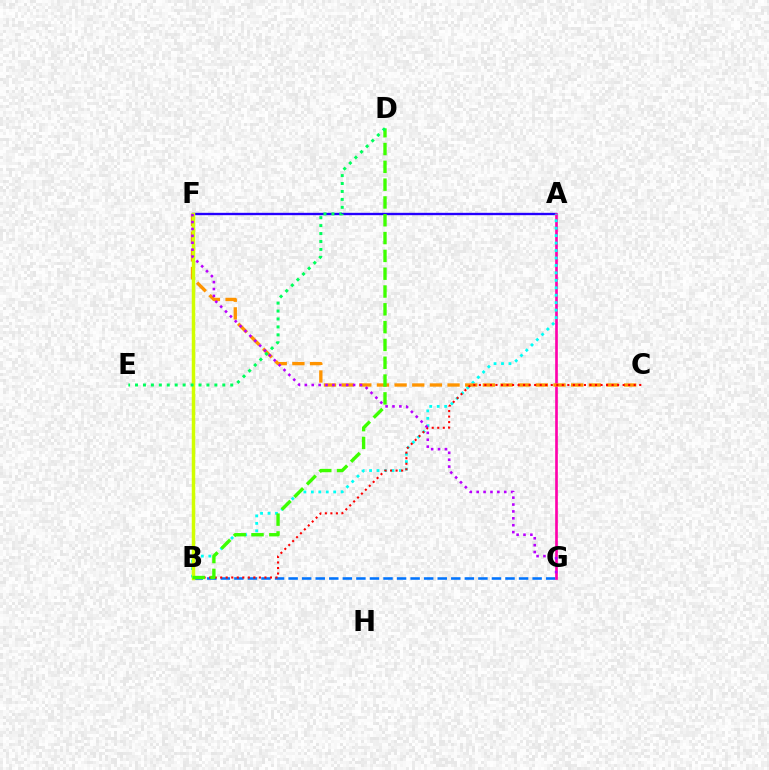{('A', 'F'): [{'color': '#2500ff', 'line_style': 'solid', 'thickness': 1.7}], ('B', 'G'): [{'color': '#0074ff', 'line_style': 'dashed', 'thickness': 1.84}], ('A', 'G'): [{'color': '#ff00ac', 'line_style': 'solid', 'thickness': 1.91}], ('A', 'B'): [{'color': '#00fff6', 'line_style': 'dotted', 'thickness': 2.03}], ('C', 'F'): [{'color': '#ff9400', 'line_style': 'dashed', 'thickness': 2.4}], ('B', 'C'): [{'color': '#ff0000', 'line_style': 'dotted', 'thickness': 1.5}], ('B', 'F'): [{'color': '#d1ff00', 'line_style': 'solid', 'thickness': 2.5}], ('F', 'G'): [{'color': '#b900ff', 'line_style': 'dotted', 'thickness': 1.87}], ('B', 'D'): [{'color': '#3dff00', 'line_style': 'dashed', 'thickness': 2.42}], ('D', 'E'): [{'color': '#00ff5c', 'line_style': 'dotted', 'thickness': 2.16}]}